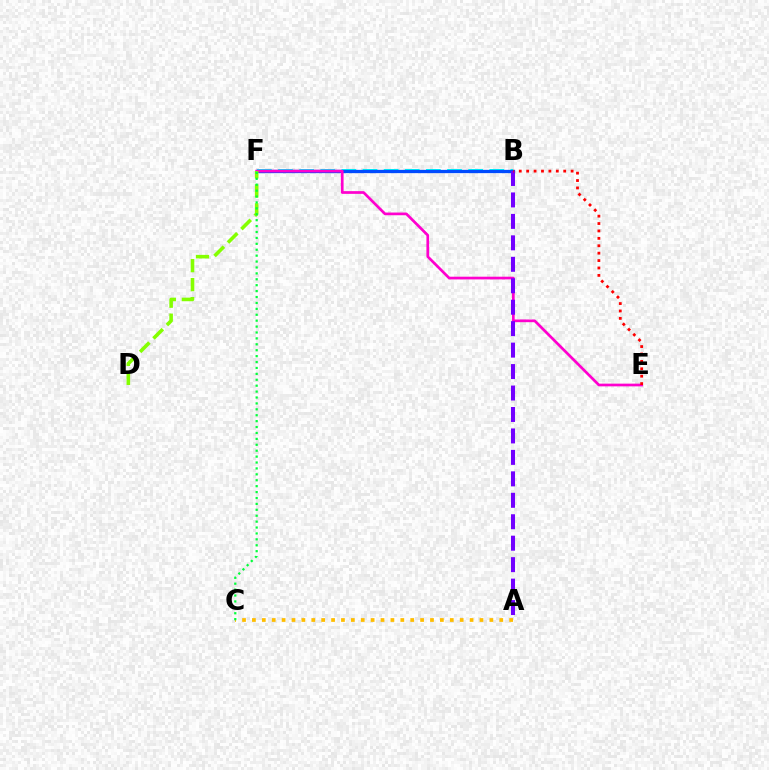{('B', 'F'): [{'color': '#00fff6', 'line_style': 'dashed', 'thickness': 2.87}, {'color': '#004bff', 'line_style': 'solid', 'thickness': 2.37}], ('E', 'F'): [{'color': '#ff00cf', 'line_style': 'solid', 'thickness': 1.95}], ('A', 'B'): [{'color': '#7200ff', 'line_style': 'dashed', 'thickness': 2.91}], ('A', 'C'): [{'color': '#ffbd00', 'line_style': 'dotted', 'thickness': 2.69}], ('D', 'F'): [{'color': '#84ff00', 'line_style': 'dashed', 'thickness': 2.58}], ('B', 'E'): [{'color': '#ff0000', 'line_style': 'dotted', 'thickness': 2.01}], ('C', 'F'): [{'color': '#00ff39', 'line_style': 'dotted', 'thickness': 1.61}]}